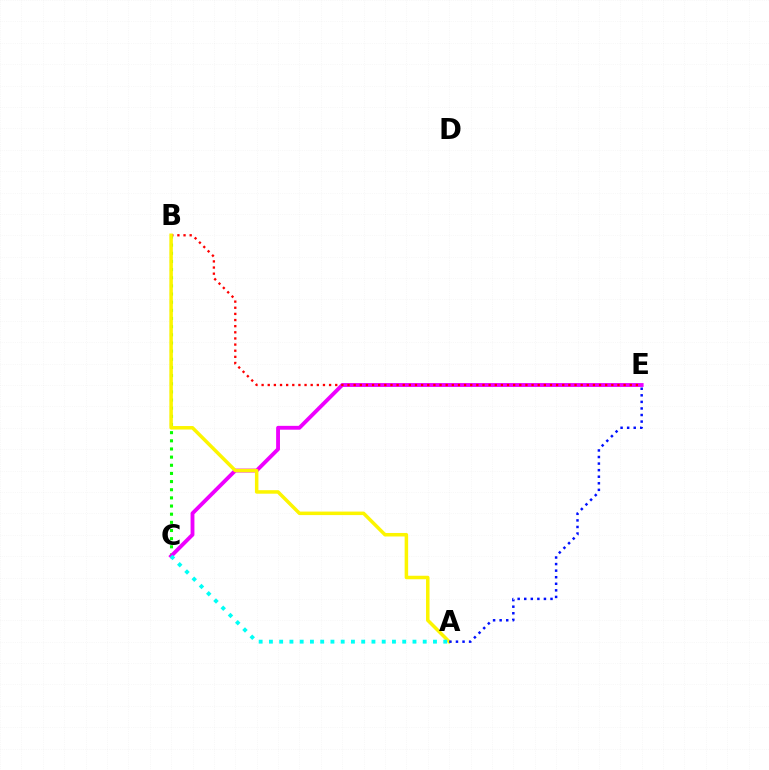{('B', 'C'): [{'color': '#08ff00', 'line_style': 'dotted', 'thickness': 2.22}], ('C', 'E'): [{'color': '#ee00ff', 'line_style': 'solid', 'thickness': 2.77}], ('B', 'E'): [{'color': '#ff0000', 'line_style': 'dotted', 'thickness': 1.67}], ('A', 'B'): [{'color': '#fcf500', 'line_style': 'solid', 'thickness': 2.52}], ('A', 'E'): [{'color': '#0010ff', 'line_style': 'dotted', 'thickness': 1.78}], ('A', 'C'): [{'color': '#00fff6', 'line_style': 'dotted', 'thickness': 2.79}]}